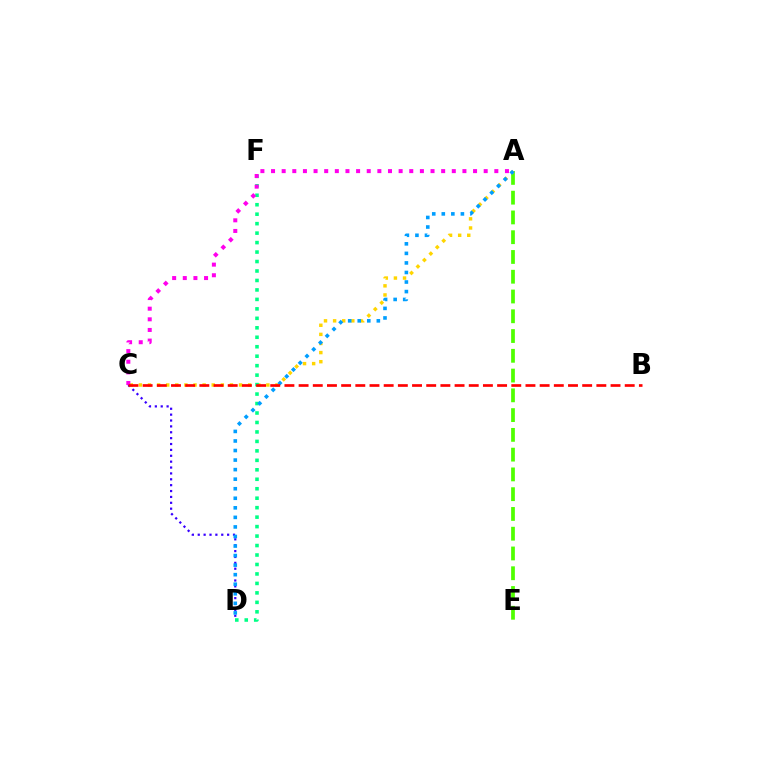{('A', 'E'): [{'color': '#4fff00', 'line_style': 'dashed', 'thickness': 2.69}], ('C', 'D'): [{'color': '#3700ff', 'line_style': 'dotted', 'thickness': 1.6}], ('A', 'C'): [{'color': '#ffd500', 'line_style': 'dotted', 'thickness': 2.47}, {'color': '#ff00ed', 'line_style': 'dotted', 'thickness': 2.89}], ('D', 'F'): [{'color': '#00ff86', 'line_style': 'dotted', 'thickness': 2.57}], ('A', 'D'): [{'color': '#009eff', 'line_style': 'dotted', 'thickness': 2.59}], ('B', 'C'): [{'color': '#ff0000', 'line_style': 'dashed', 'thickness': 1.93}]}